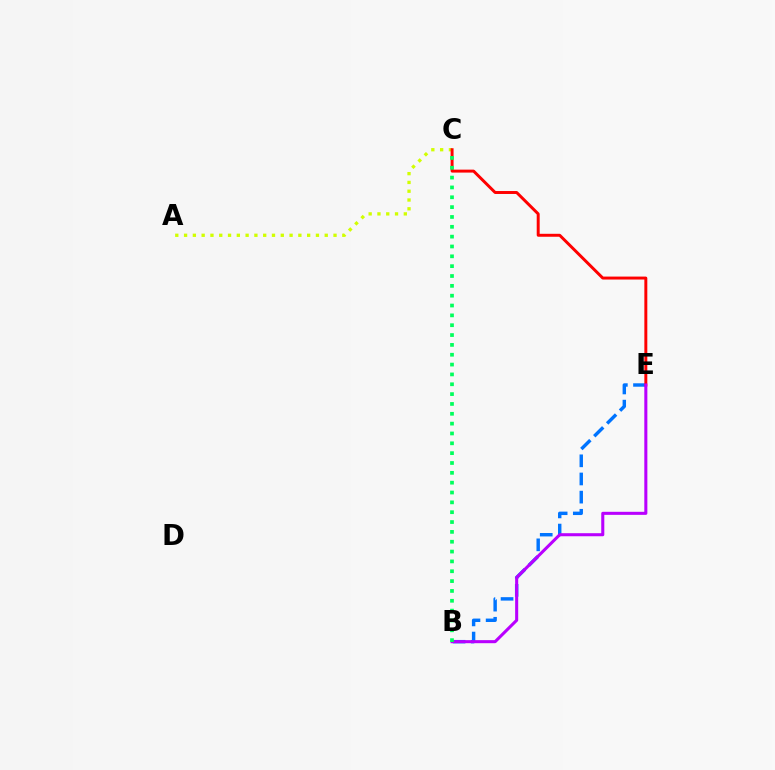{('A', 'C'): [{'color': '#d1ff00', 'line_style': 'dotted', 'thickness': 2.39}], ('B', 'E'): [{'color': '#0074ff', 'line_style': 'dashed', 'thickness': 2.47}, {'color': '#b900ff', 'line_style': 'solid', 'thickness': 2.2}], ('C', 'E'): [{'color': '#ff0000', 'line_style': 'solid', 'thickness': 2.13}], ('B', 'C'): [{'color': '#00ff5c', 'line_style': 'dotted', 'thickness': 2.67}]}